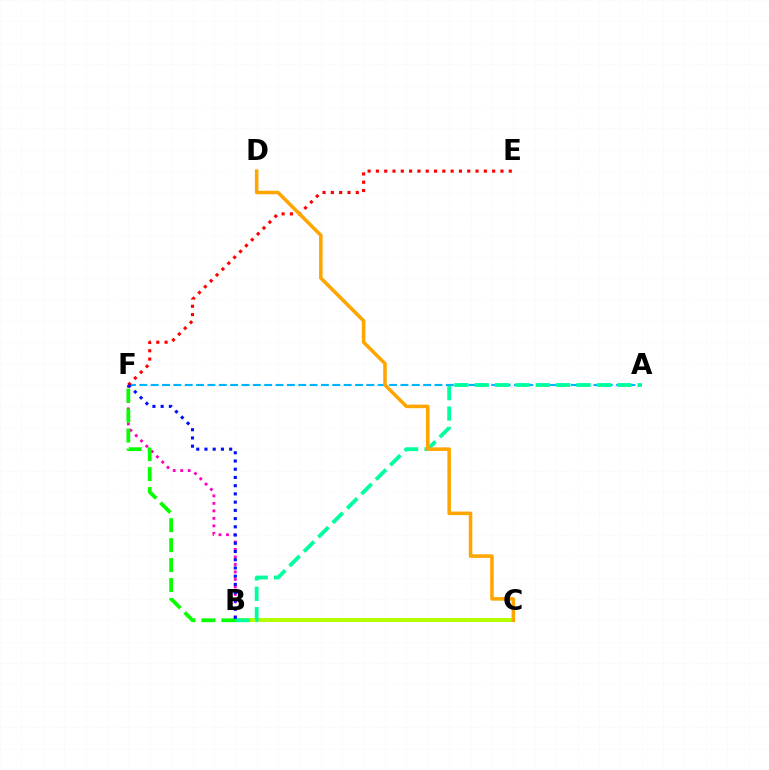{('A', 'F'): [{'color': '#00b5ff', 'line_style': 'dashed', 'thickness': 1.54}], ('B', 'C'): [{'color': '#9b00ff', 'line_style': 'dotted', 'thickness': 1.82}, {'color': '#b3ff00', 'line_style': 'solid', 'thickness': 2.86}], ('B', 'F'): [{'color': '#ff00bd', 'line_style': 'dotted', 'thickness': 2.04}, {'color': '#08ff00', 'line_style': 'dashed', 'thickness': 2.71}, {'color': '#0010ff', 'line_style': 'dotted', 'thickness': 2.24}], ('A', 'B'): [{'color': '#00ff9d', 'line_style': 'dashed', 'thickness': 2.77}], ('E', 'F'): [{'color': '#ff0000', 'line_style': 'dotted', 'thickness': 2.26}], ('C', 'D'): [{'color': '#ffa500', 'line_style': 'solid', 'thickness': 2.55}]}